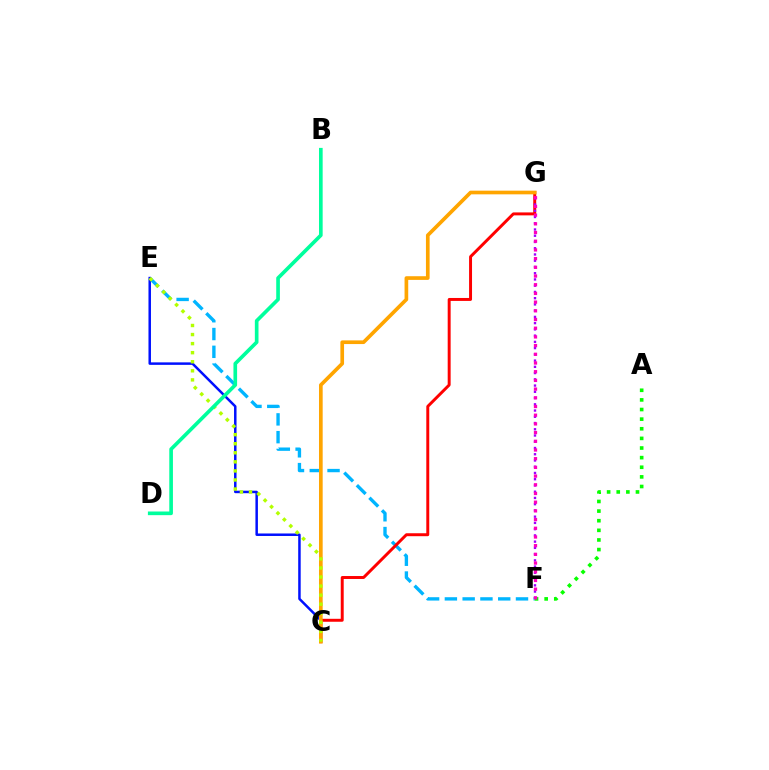{('E', 'F'): [{'color': '#00b5ff', 'line_style': 'dashed', 'thickness': 2.42}], ('C', 'G'): [{'color': '#ff0000', 'line_style': 'solid', 'thickness': 2.13}, {'color': '#ffa500', 'line_style': 'solid', 'thickness': 2.65}], ('C', 'E'): [{'color': '#0010ff', 'line_style': 'solid', 'thickness': 1.79}, {'color': '#b3ff00', 'line_style': 'dotted', 'thickness': 2.46}], ('F', 'G'): [{'color': '#9b00ff', 'line_style': 'dotted', 'thickness': 1.7}, {'color': '#ff00bd', 'line_style': 'dotted', 'thickness': 2.36}], ('B', 'D'): [{'color': '#00ff9d', 'line_style': 'solid', 'thickness': 2.63}], ('A', 'F'): [{'color': '#08ff00', 'line_style': 'dotted', 'thickness': 2.61}]}